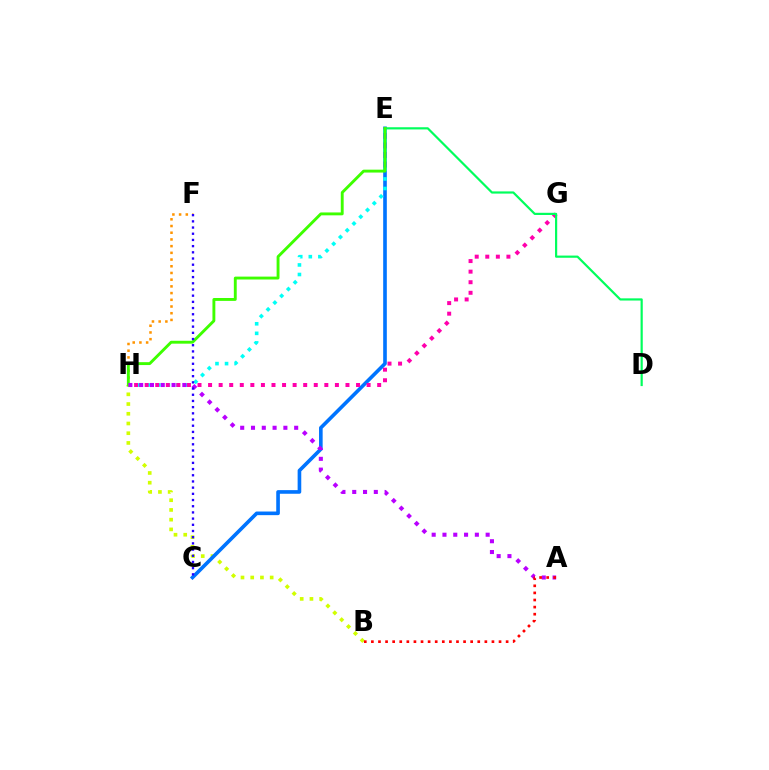{('F', 'H'): [{'color': '#ff9400', 'line_style': 'dotted', 'thickness': 1.82}], ('B', 'H'): [{'color': '#d1ff00', 'line_style': 'dotted', 'thickness': 2.64}], ('C', 'E'): [{'color': '#0074ff', 'line_style': 'solid', 'thickness': 2.61}], ('E', 'H'): [{'color': '#00fff6', 'line_style': 'dotted', 'thickness': 2.6}, {'color': '#3dff00', 'line_style': 'solid', 'thickness': 2.08}], ('G', 'H'): [{'color': '#ff00ac', 'line_style': 'dotted', 'thickness': 2.87}], ('D', 'E'): [{'color': '#00ff5c', 'line_style': 'solid', 'thickness': 1.58}], ('A', 'H'): [{'color': '#b900ff', 'line_style': 'dotted', 'thickness': 2.93}], ('C', 'F'): [{'color': '#2500ff', 'line_style': 'dotted', 'thickness': 1.68}], ('A', 'B'): [{'color': '#ff0000', 'line_style': 'dotted', 'thickness': 1.93}]}